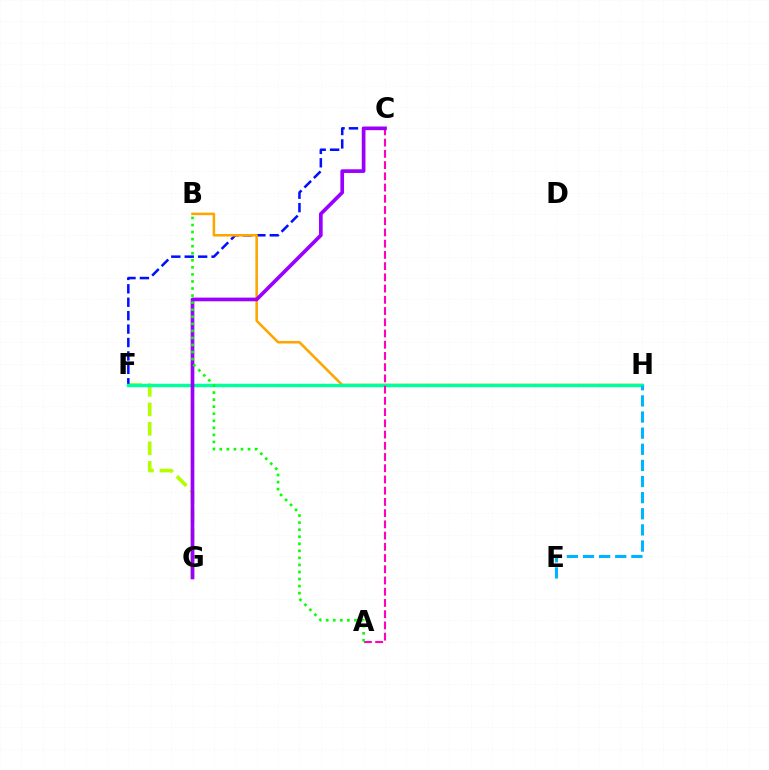{('F', 'G'): [{'color': '#b3ff00', 'line_style': 'dashed', 'thickness': 2.65}], ('C', 'F'): [{'color': '#0010ff', 'line_style': 'dashed', 'thickness': 1.82}], ('F', 'H'): [{'color': '#ff0000', 'line_style': 'dotted', 'thickness': 1.97}, {'color': '#00ff9d', 'line_style': 'solid', 'thickness': 2.47}], ('B', 'H'): [{'color': '#ffa500', 'line_style': 'solid', 'thickness': 1.84}], ('A', 'C'): [{'color': '#ff00bd', 'line_style': 'dashed', 'thickness': 1.53}], ('E', 'H'): [{'color': '#00b5ff', 'line_style': 'dashed', 'thickness': 2.19}], ('C', 'G'): [{'color': '#9b00ff', 'line_style': 'solid', 'thickness': 2.65}], ('A', 'B'): [{'color': '#08ff00', 'line_style': 'dotted', 'thickness': 1.92}]}